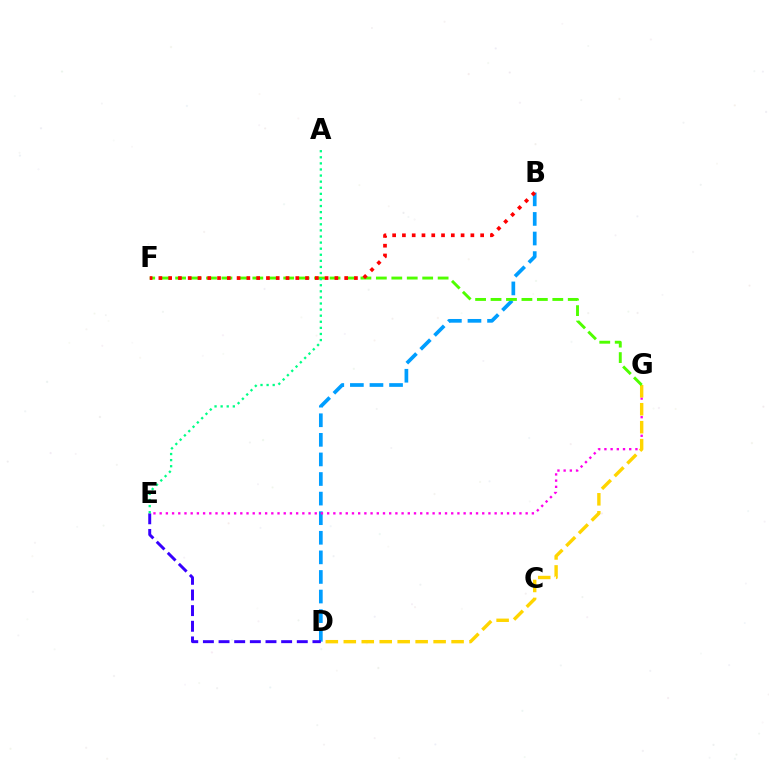{('B', 'D'): [{'color': '#009eff', 'line_style': 'dashed', 'thickness': 2.66}], ('E', 'G'): [{'color': '#ff00ed', 'line_style': 'dotted', 'thickness': 1.69}], ('D', 'G'): [{'color': '#ffd500', 'line_style': 'dashed', 'thickness': 2.44}], ('D', 'E'): [{'color': '#3700ff', 'line_style': 'dashed', 'thickness': 2.13}], ('F', 'G'): [{'color': '#4fff00', 'line_style': 'dashed', 'thickness': 2.1}], ('A', 'E'): [{'color': '#00ff86', 'line_style': 'dotted', 'thickness': 1.66}], ('B', 'F'): [{'color': '#ff0000', 'line_style': 'dotted', 'thickness': 2.66}]}